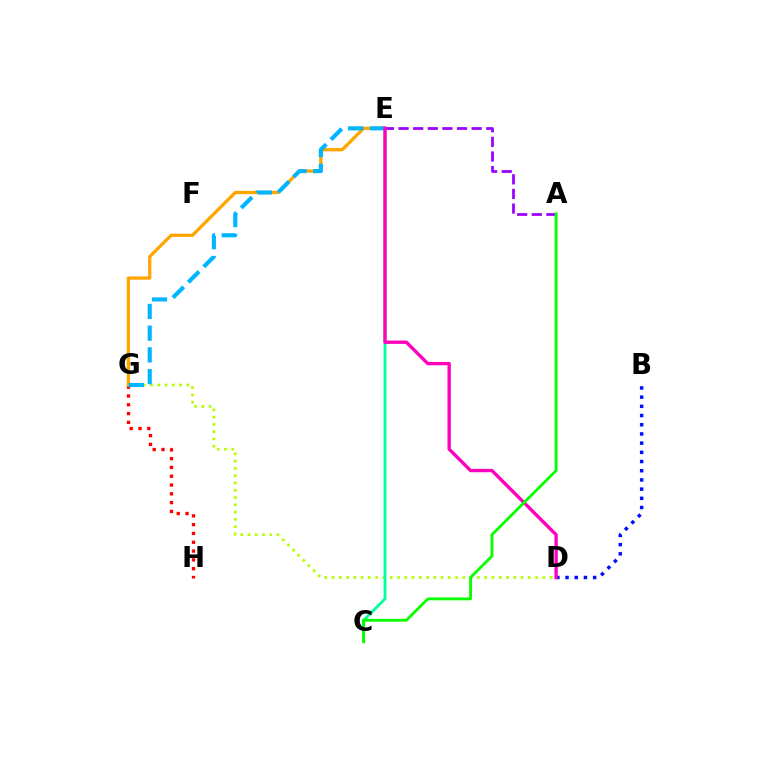{('D', 'G'): [{'color': '#b3ff00', 'line_style': 'dotted', 'thickness': 1.98}], ('G', 'H'): [{'color': '#ff0000', 'line_style': 'dotted', 'thickness': 2.39}], ('B', 'D'): [{'color': '#0010ff', 'line_style': 'dotted', 'thickness': 2.5}], ('E', 'G'): [{'color': '#ffa500', 'line_style': 'solid', 'thickness': 2.35}, {'color': '#00b5ff', 'line_style': 'dashed', 'thickness': 2.96}], ('A', 'E'): [{'color': '#9b00ff', 'line_style': 'dashed', 'thickness': 1.99}], ('C', 'E'): [{'color': '#00ff9d', 'line_style': 'solid', 'thickness': 2.04}], ('D', 'E'): [{'color': '#ff00bd', 'line_style': 'solid', 'thickness': 2.41}], ('A', 'C'): [{'color': '#08ff00', 'line_style': 'solid', 'thickness': 2.03}]}